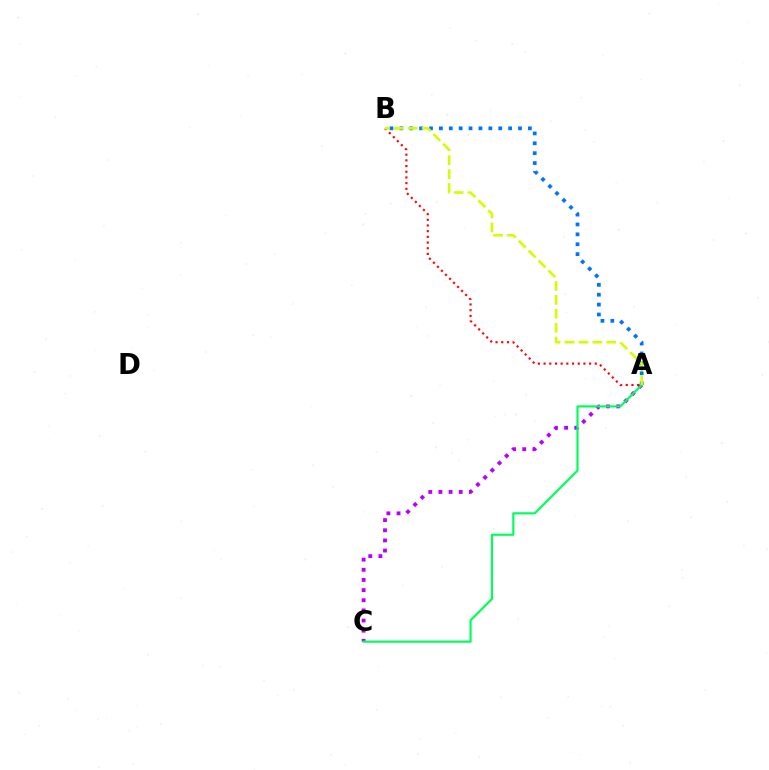{('A', 'B'): [{'color': '#ff0000', 'line_style': 'dotted', 'thickness': 1.55}, {'color': '#0074ff', 'line_style': 'dotted', 'thickness': 2.69}, {'color': '#d1ff00', 'line_style': 'dashed', 'thickness': 1.89}], ('A', 'C'): [{'color': '#b900ff', 'line_style': 'dotted', 'thickness': 2.76}, {'color': '#00ff5c', 'line_style': 'solid', 'thickness': 1.57}]}